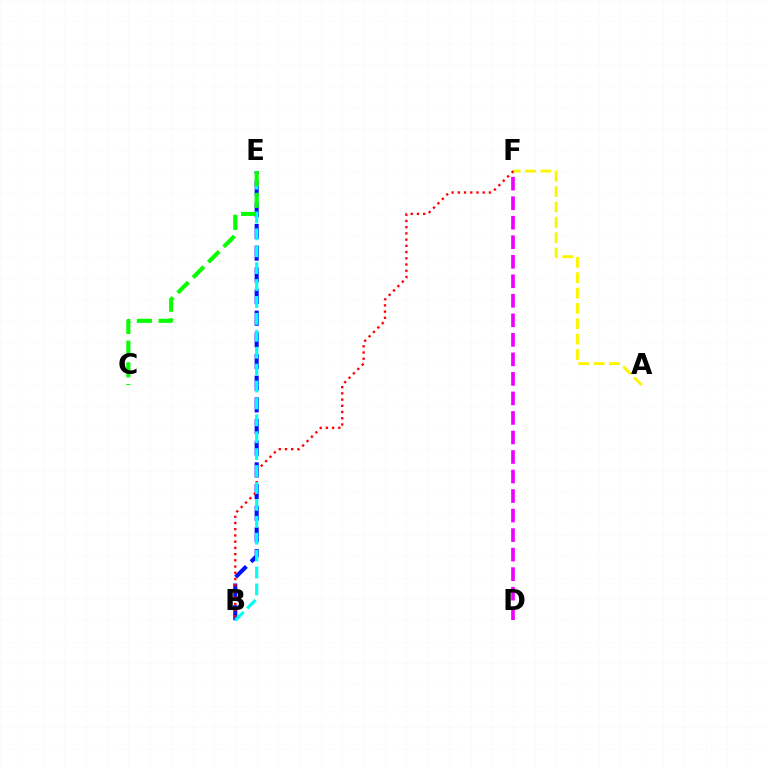{('D', 'F'): [{'color': '#ee00ff', 'line_style': 'dashed', 'thickness': 2.65}], ('A', 'F'): [{'color': '#fcf500', 'line_style': 'dashed', 'thickness': 2.09}], ('B', 'E'): [{'color': '#0010ff', 'line_style': 'dashed', 'thickness': 2.94}, {'color': '#00fff6', 'line_style': 'dashed', 'thickness': 2.3}], ('B', 'F'): [{'color': '#ff0000', 'line_style': 'dotted', 'thickness': 1.69}], ('C', 'E'): [{'color': '#08ff00', 'line_style': 'dashed', 'thickness': 2.95}]}